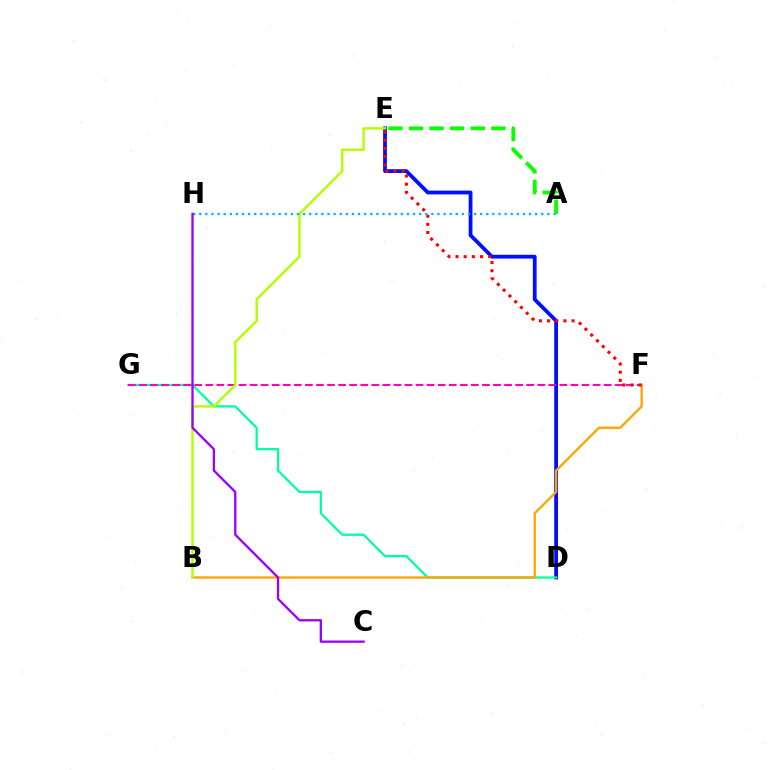{('D', 'E'): [{'color': '#0010ff', 'line_style': 'solid', 'thickness': 2.73}], ('D', 'G'): [{'color': '#00ff9d', 'line_style': 'solid', 'thickness': 1.61}], ('F', 'G'): [{'color': '#ff00bd', 'line_style': 'dashed', 'thickness': 1.5}], ('B', 'F'): [{'color': '#ffa500', 'line_style': 'solid', 'thickness': 1.69}], ('E', 'F'): [{'color': '#ff0000', 'line_style': 'dotted', 'thickness': 2.22}], ('B', 'E'): [{'color': '#b3ff00', 'line_style': 'solid', 'thickness': 1.74}], ('A', 'H'): [{'color': '#00b5ff', 'line_style': 'dotted', 'thickness': 1.66}], ('C', 'H'): [{'color': '#9b00ff', 'line_style': 'solid', 'thickness': 1.66}], ('A', 'E'): [{'color': '#08ff00', 'line_style': 'dashed', 'thickness': 2.8}]}